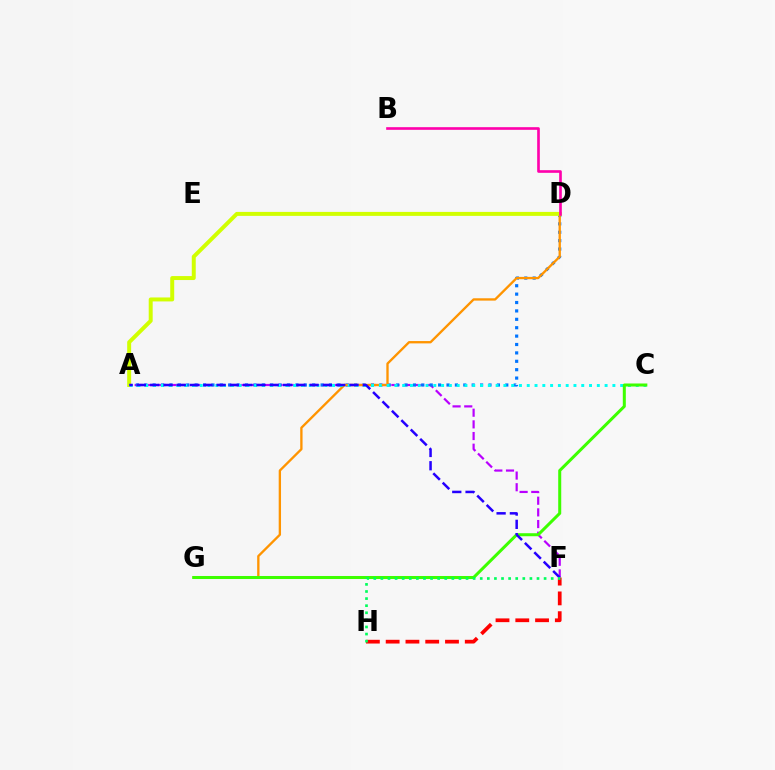{('A', 'F'): [{'color': '#b900ff', 'line_style': 'dashed', 'thickness': 1.59}, {'color': '#2500ff', 'line_style': 'dashed', 'thickness': 1.8}], ('A', 'D'): [{'color': '#0074ff', 'line_style': 'dotted', 'thickness': 2.28}, {'color': '#d1ff00', 'line_style': 'solid', 'thickness': 2.86}], ('D', 'G'): [{'color': '#ff9400', 'line_style': 'solid', 'thickness': 1.68}], ('A', 'C'): [{'color': '#00fff6', 'line_style': 'dotted', 'thickness': 2.12}], ('B', 'D'): [{'color': '#ff00ac', 'line_style': 'solid', 'thickness': 1.91}], ('C', 'G'): [{'color': '#3dff00', 'line_style': 'solid', 'thickness': 2.17}], ('F', 'H'): [{'color': '#ff0000', 'line_style': 'dashed', 'thickness': 2.69}, {'color': '#00ff5c', 'line_style': 'dotted', 'thickness': 1.93}]}